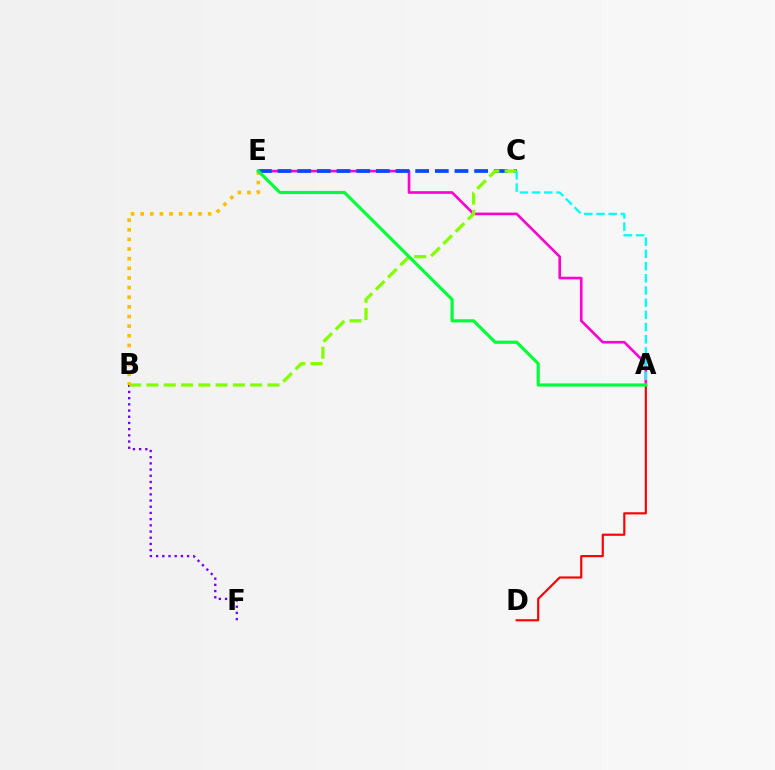{('A', 'E'): [{'color': '#ff00cf', 'line_style': 'solid', 'thickness': 1.9}, {'color': '#00ff39', 'line_style': 'solid', 'thickness': 2.28}], ('B', 'F'): [{'color': '#7200ff', 'line_style': 'dotted', 'thickness': 1.68}], ('A', 'D'): [{'color': '#ff0000', 'line_style': 'solid', 'thickness': 1.56}], ('C', 'E'): [{'color': '#004bff', 'line_style': 'dashed', 'thickness': 2.67}], ('B', 'C'): [{'color': '#84ff00', 'line_style': 'dashed', 'thickness': 2.35}], ('B', 'E'): [{'color': '#ffbd00', 'line_style': 'dotted', 'thickness': 2.62}], ('A', 'C'): [{'color': '#00fff6', 'line_style': 'dashed', 'thickness': 1.66}]}